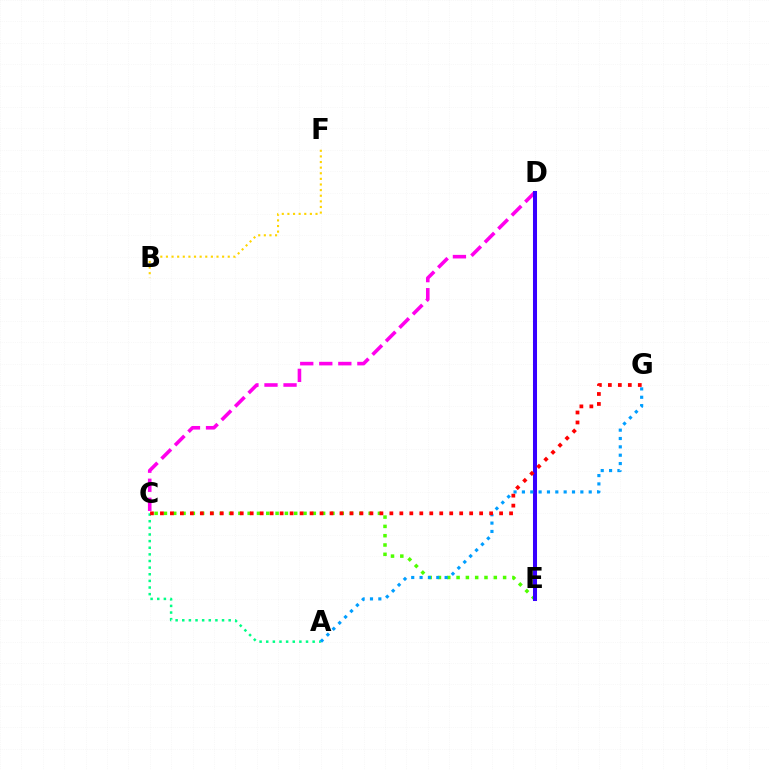{('A', 'C'): [{'color': '#00ff86', 'line_style': 'dotted', 'thickness': 1.8}], ('C', 'D'): [{'color': '#ff00ed', 'line_style': 'dashed', 'thickness': 2.59}], ('C', 'E'): [{'color': '#4fff00', 'line_style': 'dotted', 'thickness': 2.53}], ('D', 'E'): [{'color': '#3700ff', 'line_style': 'solid', 'thickness': 2.91}], ('A', 'G'): [{'color': '#009eff', 'line_style': 'dotted', 'thickness': 2.27}], ('C', 'G'): [{'color': '#ff0000', 'line_style': 'dotted', 'thickness': 2.71}], ('B', 'F'): [{'color': '#ffd500', 'line_style': 'dotted', 'thickness': 1.53}]}